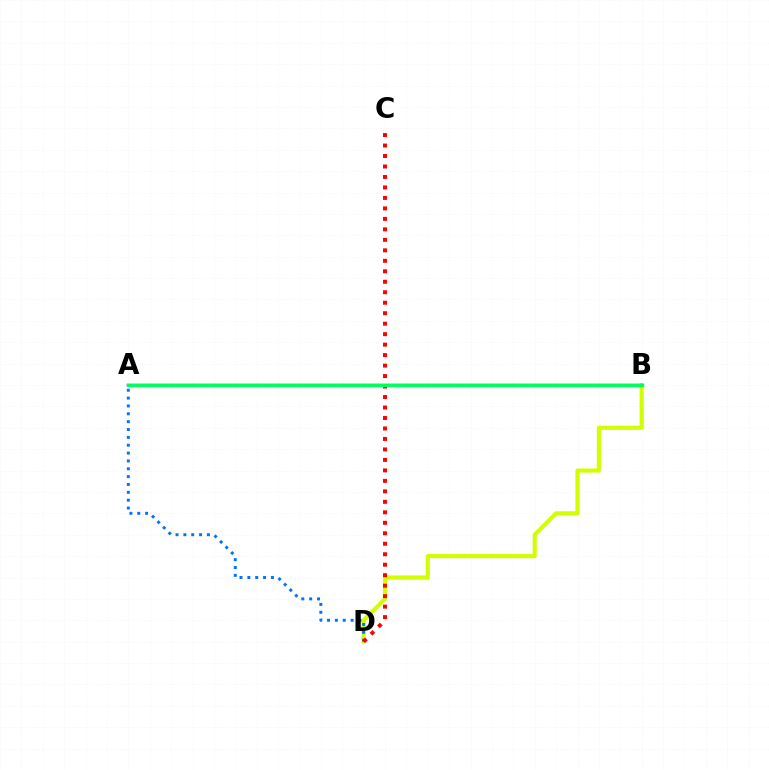{('B', 'D'): [{'color': '#d1ff00', 'line_style': 'solid', 'thickness': 2.98}], ('A', 'B'): [{'color': '#b900ff', 'line_style': 'solid', 'thickness': 1.72}, {'color': '#00ff5c', 'line_style': 'solid', 'thickness': 2.42}], ('A', 'D'): [{'color': '#0074ff', 'line_style': 'dotted', 'thickness': 2.13}], ('C', 'D'): [{'color': '#ff0000', 'line_style': 'dotted', 'thickness': 2.85}]}